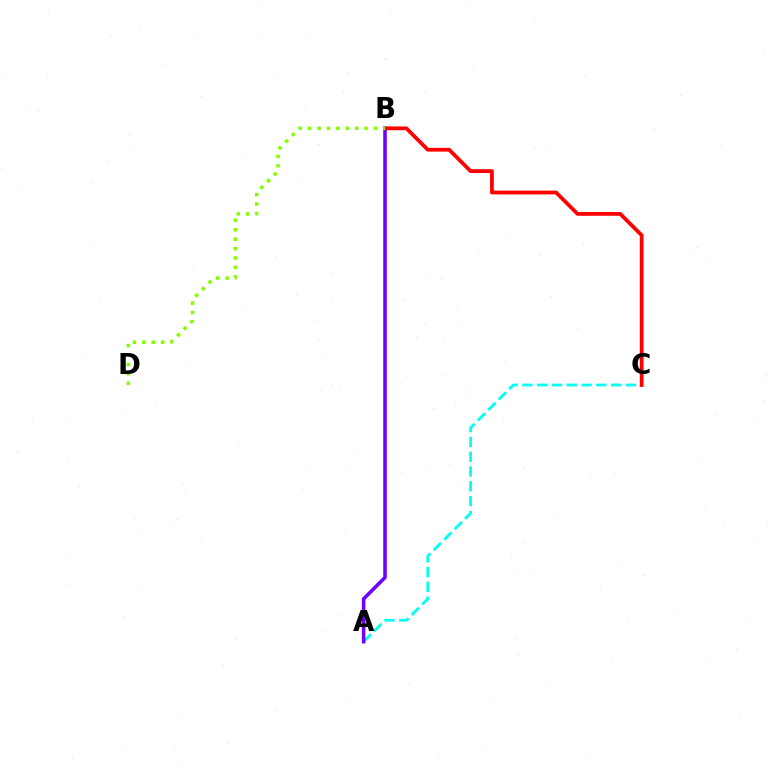{('A', 'C'): [{'color': '#00fff6', 'line_style': 'dashed', 'thickness': 2.01}], ('A', 'B'): [{'color': '#7200ff', 'line_style': 'solid', 'thickness': 2.57}], ('B', 'C'): [{'color': '#ff0000', 'line_style': 'solid', 'thickness': 2.71}], ('B', 'D'): [{'color': '#84ff00', 'line_style': 'dotted', 'thickness': 2.56}]}